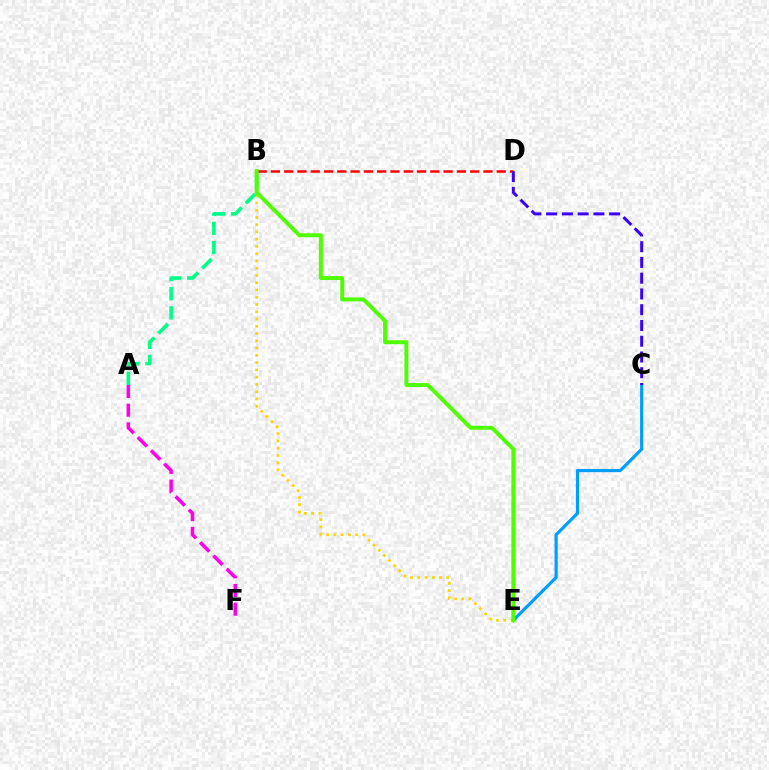{('C', 'E'): [{'color': '#009eff', 'line_style': 'solid', 'thickness': 2.28}], ('A', 'B'): [{'color': '#00ff86', 'line_style': 'dashed', 'thickness': 2.6}], ('B', 'E'): [{'color': '#ffd500', 'line_style': 'dotted', 'thickness': 1.97}, {'color': '#4fff00', 'line_style': 'solid', 'thickness': 2.84}], ('B', 'D'): [{'color': '#ff0000', 'line_style': 'dashed', 'thickness': 1.8}], ('A', 'F'): [{'color': '#ff00ed', 'line_style': 'dashed', 'thickness': 2.54}], ('C', 'D'): [{'color': '#3700ff', 'line_style': 'dashed', 'thickness': 2.14}]}